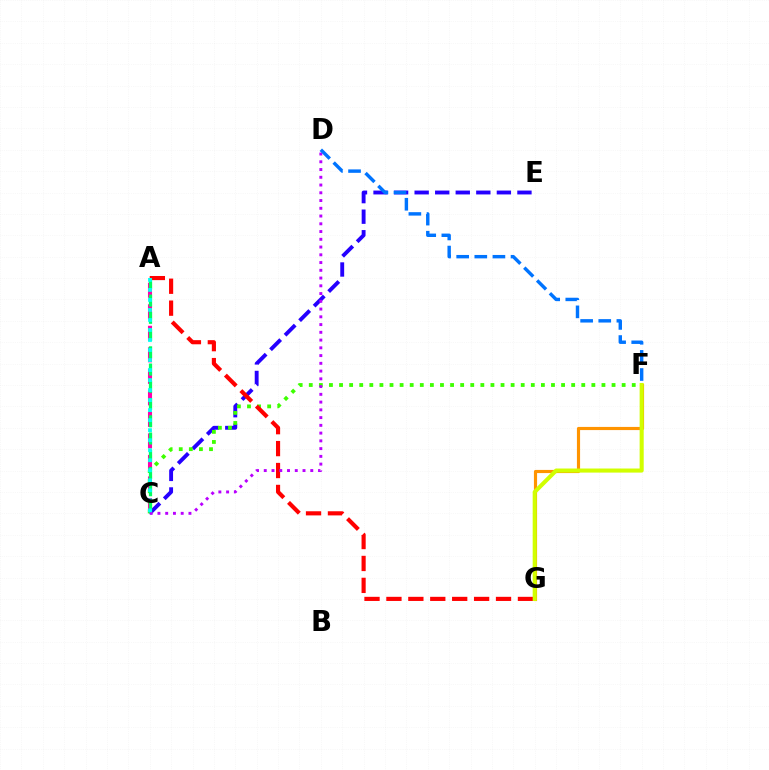{('C', 'E'): [{'color': '#2500ff', 'line_style': 'dashed', 'thickness': 2.79}], ('A', 'C'): [{'color': '#ff00ac', 'line_style': 'dashed', 'thickness': 2.92}, {'color': '#00ff5c', 'line_style': 'dashed', 'thickness': 2.34}, {'color': '#00fff6', 'line_style': 'dotted', 'thickness': 2.72}], ('C', 'F'): [{'color': '#3dff00', 'line_style': 'dotted', 'thickness': 2.74}], ('A', 'G'): [{'color': '#ff0000', 'line_style': 'dashed', 'thickness': 2.98}], ('C', 'D'): [{'color': '#b900ff', 'line_style': 'dotted', 'thickness': 2.11}], ('F', 'G'): [{'color': '#ff9400', 'line_style': 'solid', 'thickness': 2.27}, {'color': '#d1ff00', 'line_style': 'solid', 'thickness': 2.94}], ('D', 'F'): [{'color': '#0074ff', 'line_style': 'dashed', 'thickness': 2.46}]}